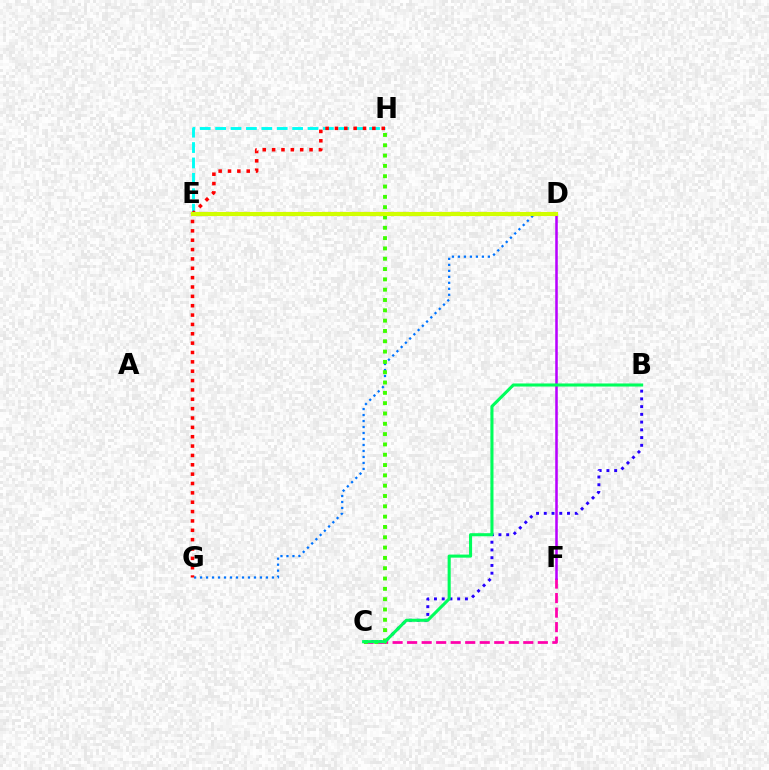{('B', 'C'): [{'color': '#2500ff', 'line_style': 'dotted', 'thickness': 2.1}, {'color': '#00ff5c', 'line_style': 'solid', 'thickness': 2.21}], ('C', 'F'): [{'color': '#ff00ac', 'line_style': 'dashed', 'thickness': 1.97}], ('D', 'G'): [{'color': '#0074ff', 'line_style': 'dotted', 'thickness': 1.63}], ('D', 'E'): [{'color': '#ff9400', 'line_style': 'solid', 'thickness': 2.98}, {'color': '#d1ff00', 'line_style': 'solid', 'thickness': 2.86}], ('D', 'F'): [{'color': '#b900ff', 'line_style': 'solid', 'thickness': 1.83}], ('C', 'H'): [{'color': '#3dff00', 'line_style': 'dotted', 'thickness': 2.8}], ('E', 'H'): [{'color': '#00fff6', 'line_style': 'dashed', 'thickness': 2.09}], ('G', 'H'): [{'color': '#ff0000', 'line_style': 'dotted', 'thickness': 2.54}]}